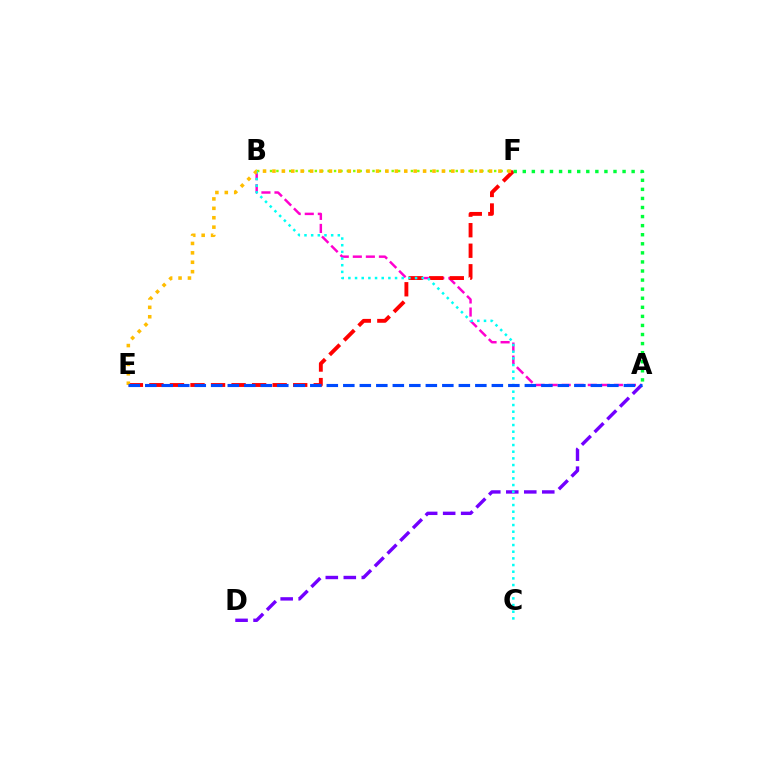{('A', 'B'): [{'color': '#ff00cf', 'line_style': 'dashed', 'thickness': 1.77}], ('E', 'F'): [{'color': '#ff0000', 'line_style': 'dashed', 'thickness': 2.79}, {'color': '#ffbd00', 'line_style': 'dotted', 'thickness': 2.56}], ('B', 'F'): [{'color': '#84ff00', 'line_style': 'dotted', 'thickness': 1.74}], ('A', 'D'): [{'color': '#7200ff', 'line_style': 'dashed', 'thickness': 2.44}], ('A', 'F'): [{'color': '#00ff39', 'line_style': 'dotted', 'thickness': 2.46}], ('B', 'C'): [{'color': '#00fff6', 'line_style': 'dotted', 'thickness': 1.81}], ('A', 'E'): [{'color': '#004bff', 'line_style': 'dashed', 'thickness': 2.24}]}